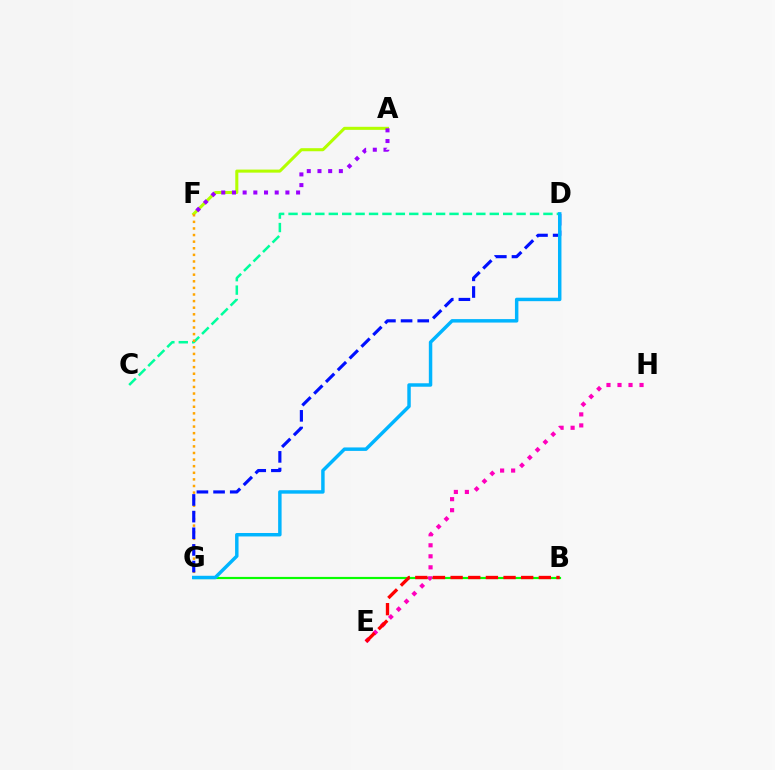{('B', 'G'): [{'color': '#08ff00', 'line_style': 'solid', 'thickness': 1.57}], ('A', 'F'): [{'color': '#b3ff00', 'line_style': 'solid', 'thickness': 2.2}, {'color': '#9b00ff', 'line_style': 'dotted', 'thickness': 2.9}], ('E', 'H'): [{'color': '#ff00bd', 'line_style': 'dotted', 'thickness': 2.99}], ('C', 'D'): [{'color': '#00ff9d', 'line_style': 'dashed', 'thickness': 1.82}], ('F', 'G'): [{'color': '#ffa500', 'line_style': 'dotted', 'thickness': 1.79}], ('D', 'G'): [{'color': '#0010ff', 'line_style': 'dashed', 'thickness': 2.26}, {'color': '#00b5ff', 'line_style': 'solid', 'thickness': 2.49}], ('B', 'E'): [{'color': '#ff0000', 'line_style': 'dashed', 'thickness': 2.4}]}